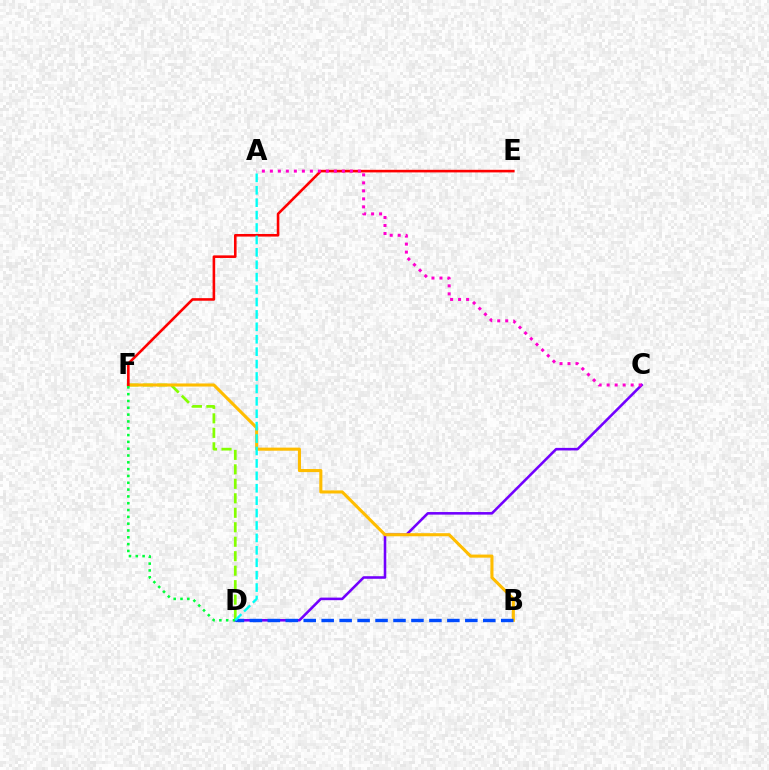{('D', 'F'): [{'color': '#84ff00', 'line_style': 'dashed', 'thickness': 1.97}, {'color': '#00ff39', 'line_style': 'dotted', 'thickness': 1.85}], ('C', 'D'): [{'color': '#7200ff', 'line_style': 'solid', 'thickness': 1.85}], ('B', 'F'): [{'color': '#ffbd00', 'line_style': 'solid', 'thickness': 2.22}], ('E', 'F'): [{'color': '#ff0000', 'line_style': 'solid', 'thickness': 1.87}], ('A', 'C'): [{'color': '#ff00cf', 'line_style': 'dotted', 'thickness': 2.17}], ('B', 'D'): [{'color': '#004bff', 'line_style': 'dashed', 'thickness': 2.44}], ('A', 'D'): [{'color': '#00fff6', 'line_style': 'dashed', 'thickness': 1.69}]}